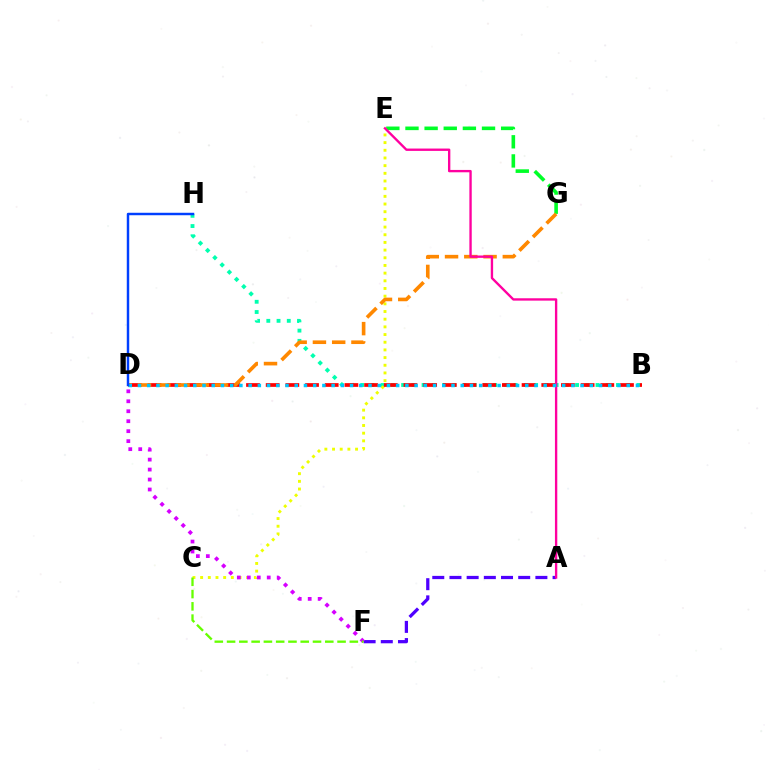{('A', 'F'): [{'color': '#4f00ff', 'line_style': 'dashed', 'thickness': 2.33}], ('B', 'H'): [{'color': '#00ffaf', 'line_style': 'dotted', 'thickness': 2.78}], ('C', 'E'): [{'color': '#eeff00', 'line_style': 'dotted', 'thickness': 2.09}], ('B', 'D'): [{'color': '#ff0000', 'line_style': 'dashed', 'thickness': 2.67}, {'color': '#00c7ff', 'line_style': 'dotted', 'thickness': 2.51}], ('E', 'G'): [{'color': '#00ff27', 'line_style': 'dashed', 'thickness': 2.6}], ('D', 'F'): [{'color': '#d600ff', 'line_style': 'dotted', 'thickness': 2.71}], ('D', 'G'): [{'color': '#ff8800', 'line_style': 'dashed', 'thickness': 2.62}], ('A', 'E'): [{'color': '#ff00a0', 'line_style': 'solid', 'thickness': 1.7}], ('C', 'F'): [{'color': '#66ff00', 'line_style': 'dashed', 'thickness': 1.67}], ('D', 'H'): [{'color': '#003fff', 'line_style': 'solid', 'thickness': 1.77}]}